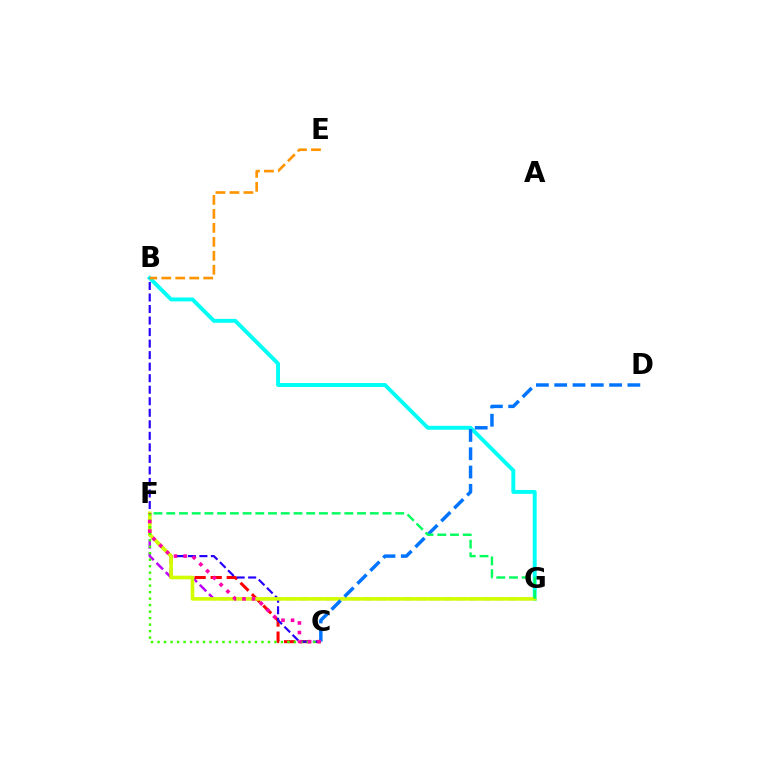{('F', 'G'): [{'color': '#b900ff', 'line_style': 'dashed', 'thickness': 1.78}, {'color': '#d1ff00', 'line_style': 'solid', 'thickness': 2.58}, {'color': '#00ff5c', 'line_style': 'dashed', 'thickness': 1.73}], ('B', 'G'): [{'color': '#00fff6', 'line_style': 'solid', 'thickness': 2.82}], ('C', 'F'): [{'color': '#ff0000', 'line_style': 'dashed', 'thickness': 2.18}, {'color': '#3dff00', 'line_style': 'dotted', 'thickness': 1.76}, {'color': '#ff00ac', 'line_style': 'dotted', 'thickness': 2.6}], ('B', 'C'): [{'color': '#2500ff', 'line_style': 'dashed', 'thickness': 1.57}], ('B', 'E'): [{'color': '#ff9400', 'line_style': 'dashed', 'thickness': 1.9}], ('C', 'D'): [{'color': '#0074ff', 'line_style': 'dashed', 'thickness': 2.49}]}